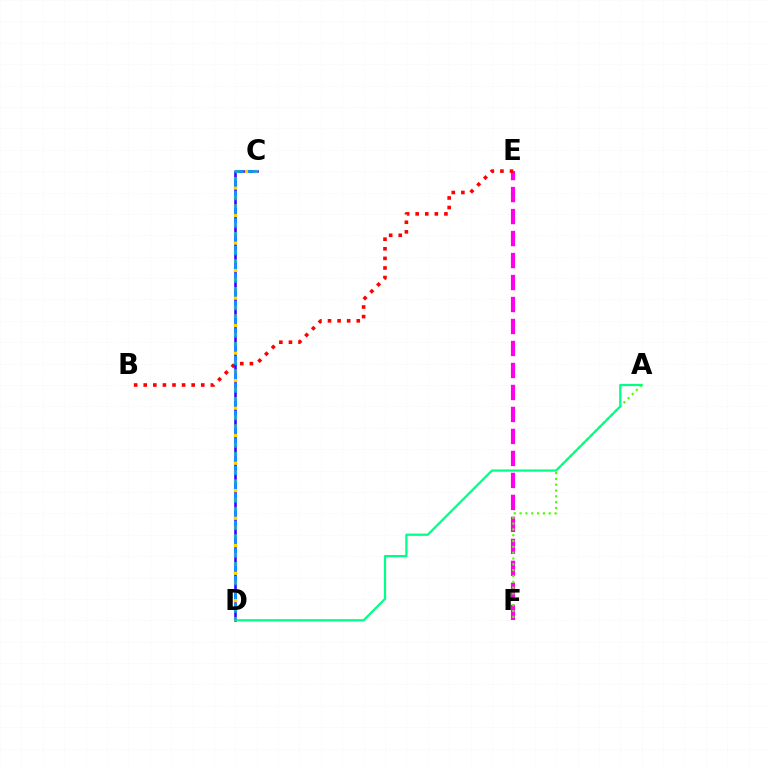{('E', 'F'): [{'color': '#ff00ed', 'line_style': 'dashed', 'thickness': 2.99}], ('B', 'E'): [{'color': '#ff0000', 'line_style': 'dotted', 'thickness': 2.6}], ('A', 'F'): [{'color': '#4fff00', 'line_style': 'dotted', 'thickness': 1.58}], ('C', 'D'): [{'color': '#3700ff', 'line_style': 'solid', 'thickness': 1.86}, {'color': '#ffd500', 'line_style': 'dotted', 'thickness': 2.49}, {'color': '#009eff', 'line_style': 'dashed', 'thickness': 1.87}], ('A', 'D'): [{'color': '#00ff86', 'line_style': 'solid', 'thickness': 1.61}]}